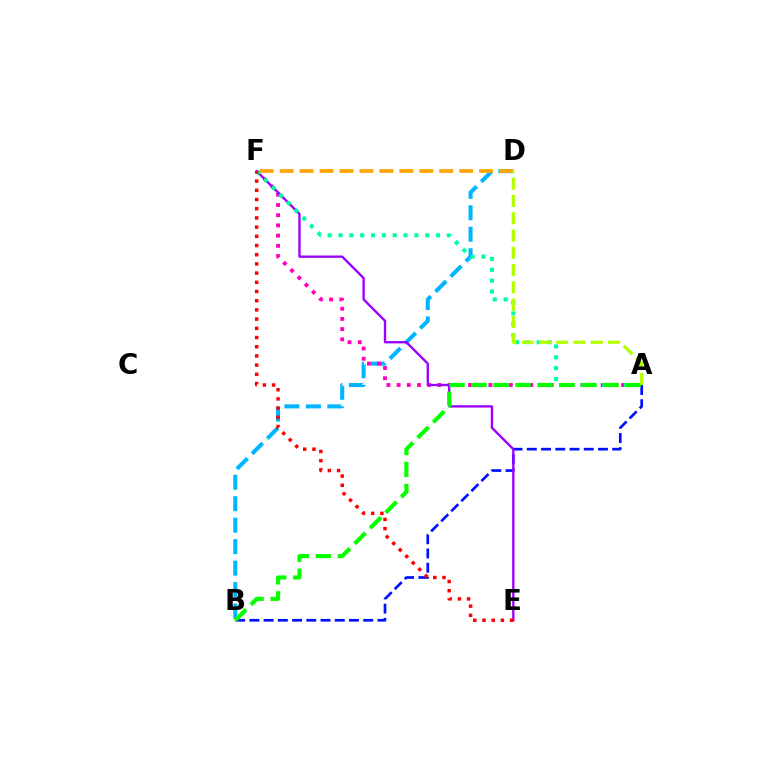{('A', 'B'): [{'color': '#0010ff', 'line_style': 'dashed', 'thickness': 1.93}, {'color': '#08ff00', 'line_style': 'dashed', 'thickness': 2.99}], ('B', 'D'): [{'color': '#00b5ff', 'line_style': 'dashed', 'thickness': 2.92}], ('A', 'F'): [{'color': '#ff00bd', 'line_style': 'dotted', 'thickness': 2.77}, {'color': '#00ff9d', 'line_style': 'dotted', 'thickness': 2.94}], ('D', 'F'): [{'color': '#ffa500', 'line_style': 'dashed', 'thickness': 2.71}], ('E', 'F'): [{'color': '#9b00ff', 'line_style': 'solid', 'thickness': 1.69}, {'color': '#ff0000', 'line_style': 'dotted', 'thickness': 2.5}], ('A', 'D'): [{'color': '#b3ff00', 'line_style': 'dashed', 'thickness': 2.35}]}